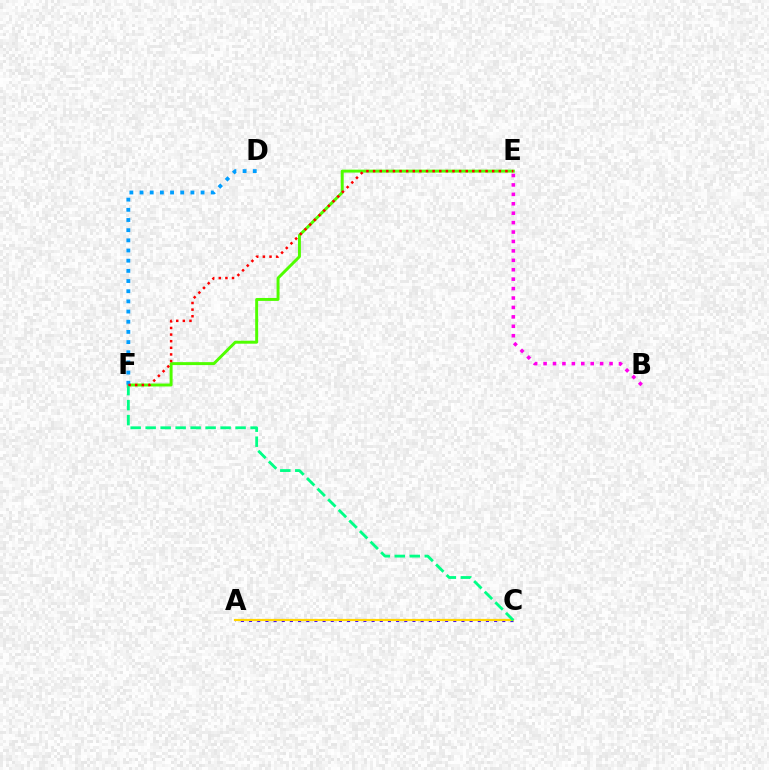{('A', 'C'): [{'color': '#3700ff', 'line_style': 'dotted', 'thickness': 2.22}, {'color': '#ffd500', 'line_style': 'solid', 'thickness': 1.59}], ('E', 'F'): [{'color': '#4fff00', 'line_style': 'solid', 'thickness': 2.12}, {'color': '#ff0000', 'line_style': 'dotted', 'thickness': 1.8}], ('D', 'F'): [{'color': '#009eff', 'line_style': 'dotted', 'thickness': 2.76}], ('B', 'E'): [{'color': '#ff00ed', 'line_style': 'dotted', 'thickness': 2.56}], ('C', 'F'): [{'color': '#00ff86', 'line_style': 'dashed', 'thickness': 2.04}]}